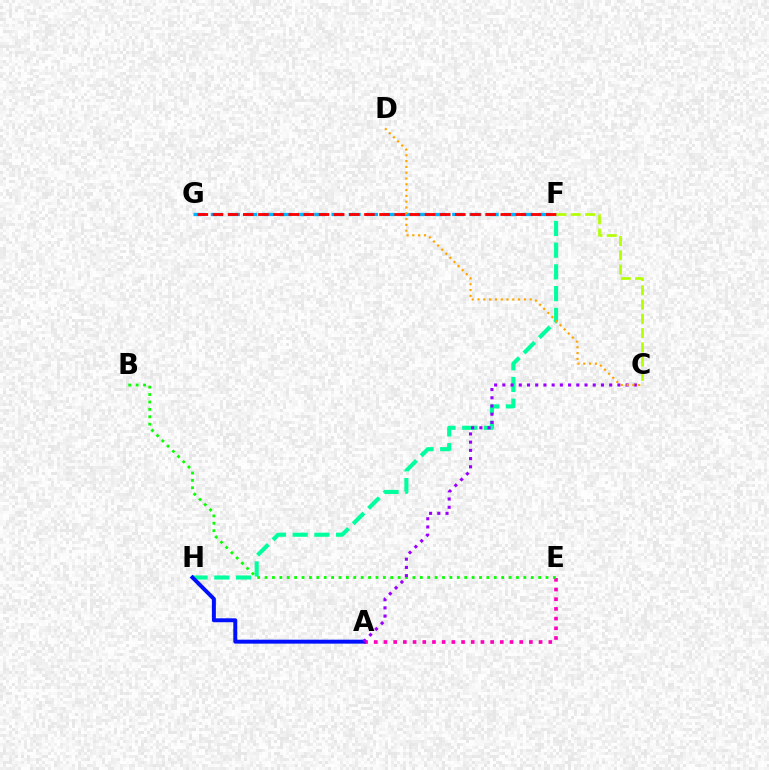{('F', 'G'): [{'color': '#00b5ff', 'line_style': 'dashed', 'thickness': 2.34}, {'color': '#ff0000', 'line_style': 'dashed', 'thickness': 2.06}], ('F', 'H'): [{'color': '#00ff9d', 'line_style': 'dashed', 'thickness': 2.95}], ('A', 'E'): [{'color': '#ff00bd', 'line_style': 'dotted', 'thickness': 2.63}], ('B', 'E'): [{'color': '#08ff00', 'line_style': 'dotted', 'thickness': 2.01}], ('A', 'H'): [{'color': '#0010ff', 'line_style': 'solid', 'thickness': 2.84}], ('A', 'C'): [{'color': '#9b00ff', 'line_style': 'dotted', 'thickness': 2.23}], ('C', 'F'): [{'color': '#b3ff00', 'line_style': 'dashed', 'thickness': 1.94}], ('C', 'D'): [{'color': '#ffa500', 'line_style': 'dotted', 'thickness': 1.57}]}